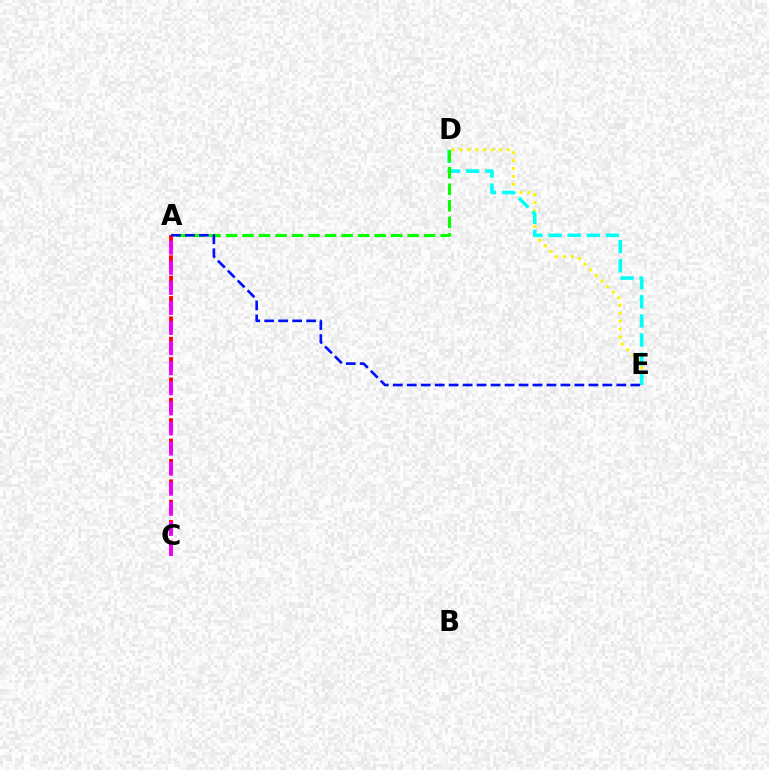{('A', 'C'): [{'color': '#ff0000', 'line_style': 'dashed', 'thickness': 2.77}, {'color': '#ee00ff', 'line_style': 'dashed', 'thickness': 2.73}], ('D', 'E'): [{'color': '#fcf500', 'line_style': 'dotted', 'thickness': 2.15}, {'color': '#00fff6', 'line_style': 'dashed', 'thickness': 2.6}], ('A', 'D'): [{'color': '#08ff00', 'line_style': 'dashed', 'thickness': 2.24}], ('A', 'E'): [{'color': '#0010ff', 'line_style': 'dashed', 'thickness': 1.9}]}